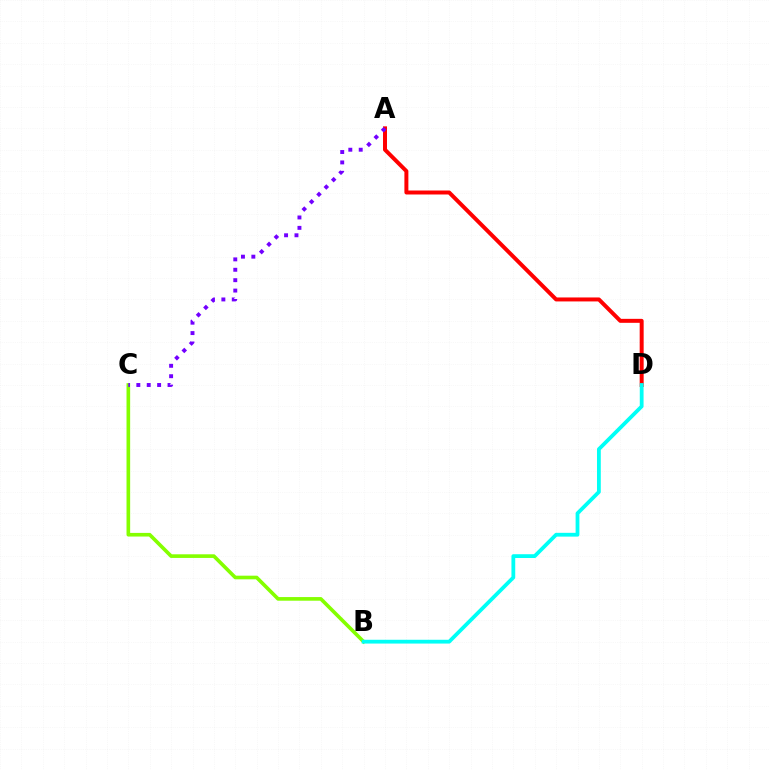{('B', 'C'): [{'color': '#84ff00', 'line_style': 'solid', 'thickness': 2.62}], ('A', 'D'): [{'color': '#ff0000', 'line_style': 'solid', 'thickness': 2.86}], ('A', 'C'): [{'color': '#7200ff', 'line_style': 'dotted', 'thickness': 2.82}], ('B', 'D'): [{'color': '#00fff6', 'line_style': 'solid', 'thickness': 2.73}]}